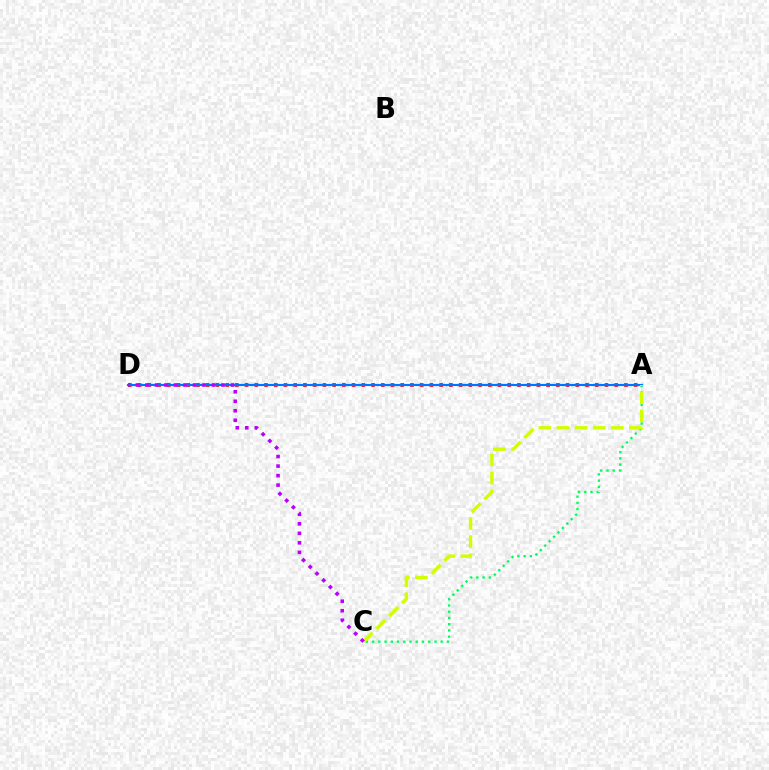{('A', 'C'): [{'color': '#00ff5c', 'line_style': 'dotted', 'thickness': 1.69}, {'color': '#d1ff00', 'line_style': 'dashed', 'thickness': 2.46}], ('A', 'D'): [{'color': '#ff0000', 'line_style': 'dotted', 'thickness': 2.64}, {'color': '#0074ff', 'line_style': 'solid', 'thickness': 1.55}], ('C', 'D'): [{'color': '#b900ff', 'line_style': 'dotted', 'thickness': 2.58}]}